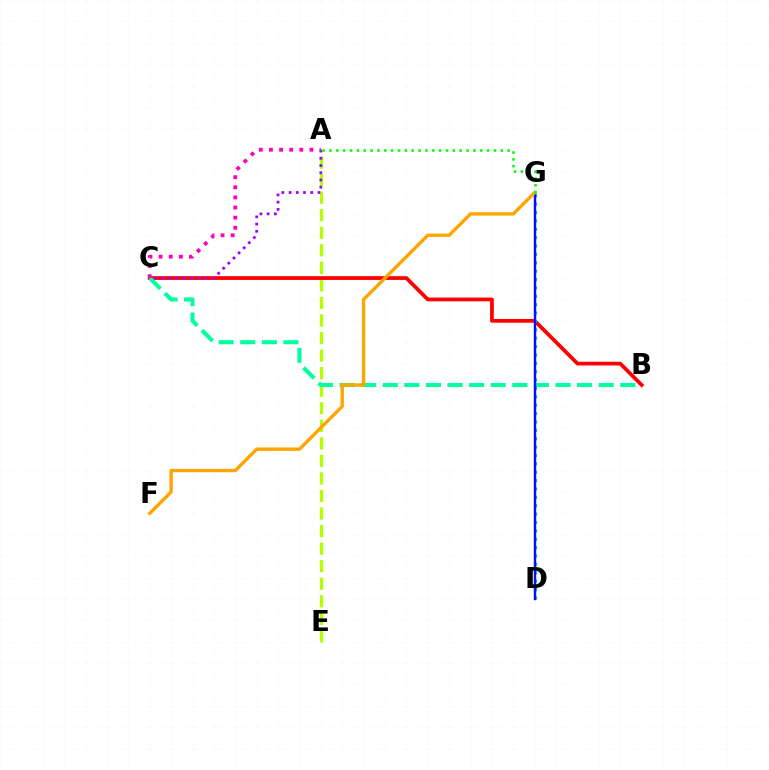{('A', 'E'): [{'color': '#b3ff00', 'line_style': 'dashed', 'thickness': 2.38}], ('B', 'C'): [{'color': '#ff0000', 'line_style': 'solid', 'thickness': 2.7}, {'color': '#00ff9d', 'line_style': 'dashed', 'thickness': 2.93}], ('A', 'C'): [{'color': '#9b00ff', 'line_style': 'dotted', 'thickness': 1.96}, {'color': '#ff00bd', 'line_style': 'dotted', 'thickness': 2.75}], ('D', 'G'): [{'color': '#00b5ff', 'line_style': 'dotted', 'thickness': 2.28}, {'color': '#0010ff', 'line_style': 'solid', 'thickness': 1.74}], ('F', 'G'): [{'color': '#ffa500', 'line_style': 'solid', 'thickness': 2.42}], ('A', 'G'): [{'color': '#08ff00', 'line_style': 'dotted', 'thickness': 1.86}]}